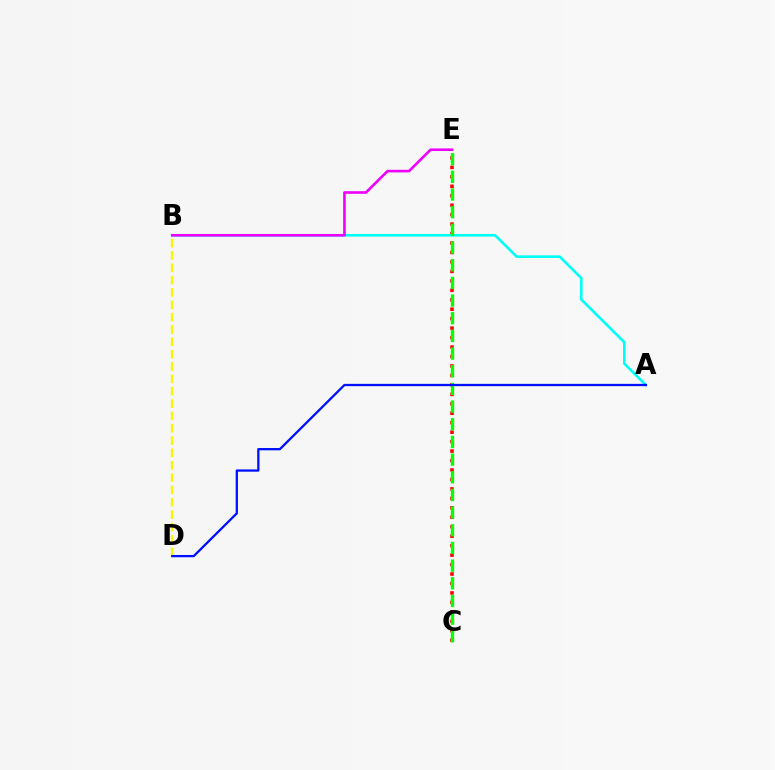{('C', 'E'): [{'color': '#ff0000', 'line_style': 'dotted', 'thickness': 2.57}, {'color': '#08ff00', 'line_style': 'dashed', 'thickness': 2.4}], ('B', 'D'): [{'color': '#fcf500', 'line_style': 'dashed', 'thickness': 1.68}], ('A', 'B'): [{'color': '#00fff6', 'line_style': 'solid', 'thickness': 1.9}], ('B', 'E'): [{'color': '#ee00ff', 'line_style': 'solid', 'thickness': 1.88}], ('A', 'D'): [{'color': '#0010ff', 'line_style': 'solid', 'thickness': 1.64}]}